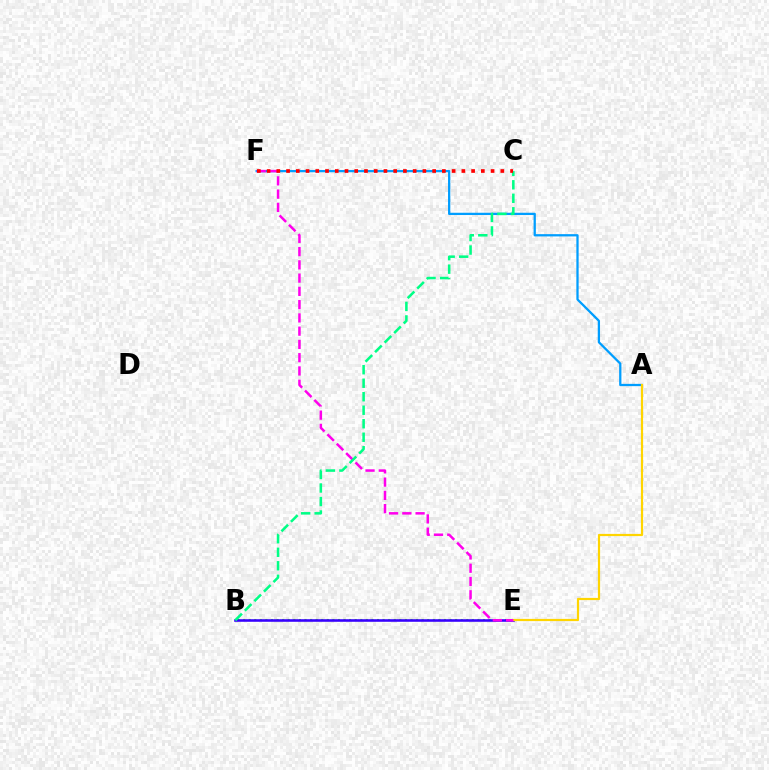{('B', 'E'): [{'color': '#4fff00', 'line_style': 'dotted', 'thickness': 1.52}, {'color': '#3700ff', 'line_style': 'solid', 'thickness': 1.86}], ('A', 'F'): [{'color': '#009eff', 'line_style': 'solid', 'thickness': 1.63}], ('A', 'E'): [{'color': '#ffd500', 'line_style': 'solid', 'thickness': 1.59}], ('E', 'F'): [{'color': '#ff00ed', 'line_style': 'dashed', 'thickness': 1.8}], ('B', 'C'): [{'color': '#00ff86', 'line_style': 'dashed', 'thickness': 1.83}], ('C', 'F'): [{'color': '#ff0000', 'line_style': 'dotted', 'thickness': 2.65}]}